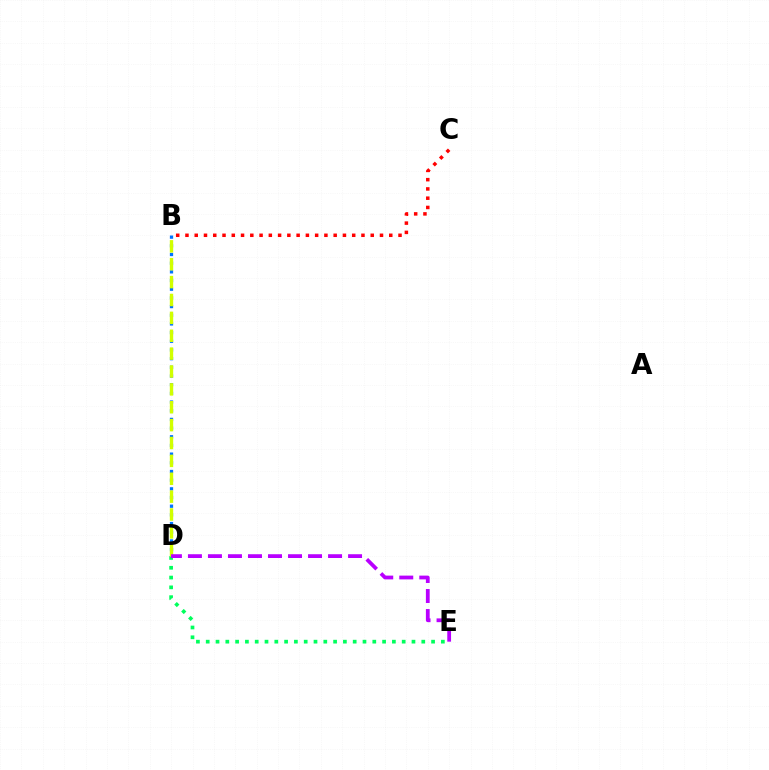{('D', 'E'): [{'color': '#00ff5c', 'line_style': 'dotted', 'thickness': 2.66}, {'color': '#b900ff', 'line_style': 'dashed', 'thickness': 2.72}], ('B', 'C'): [{'color': '#ff0000', 'line_style': 'dotted', 'thickness': 2.52}], ('B', 'D'): [{'color': '#0074ff', 'line_style': 'dotted', 'thickness': 2.36}, {'color': '#d1ff00', 'line_style': 'dashed', 'thickness': 2.43}]}